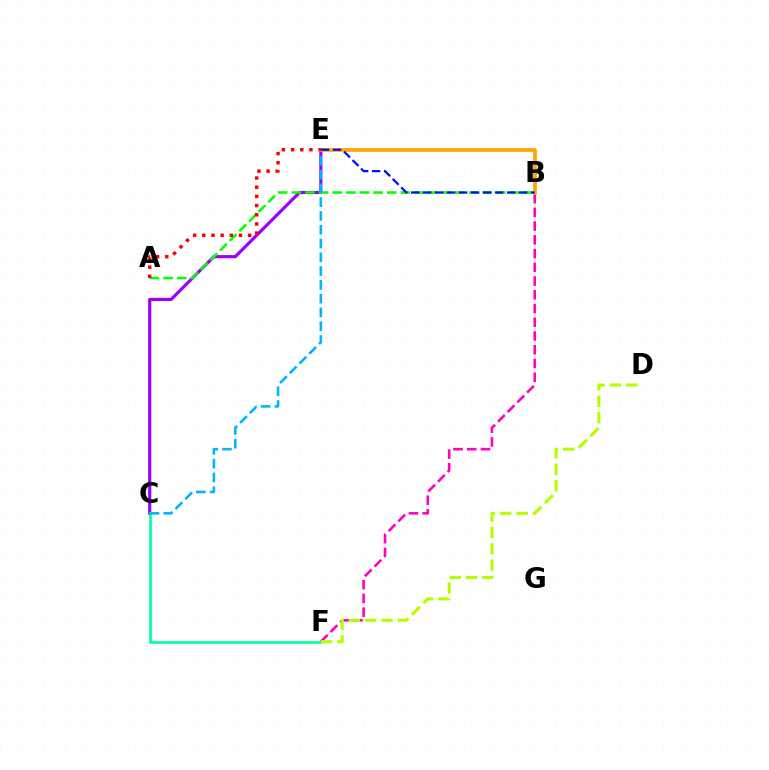{('B', 'F'): [{'color': '#ff00bd', 'line_style': 'dashed', 'thickness': 1.87}], ('C', 'E'): [{'color': '#9b00ff', 'line_style': 'solid', 'thickness': 2.28}, {'color': '#00b5ff', 'line_style': 'dashed', 'thickness': 1.87}], ('A', 'B'): [{'color': '#08ff00', 'line_style': 'dashed', 'thickness': 1.85}], ('C', 'F'): [{'color': '#00ff9d', 'line_style': 'solid', 'thickness': 1.92}], ('B', 'E'): [{'color': '#ffa500', 'line_style': 'solid', 'thickness': 2.68}, {'color': '#0010ff', 'line_style': 'dashed', 'thickness': 1.63}], ('D', 'F'): [{'color': '#b3ff00', 'line_style': 'dashed', 'thickness': 2.23}], ('A', 'E'): [{'color': '#ff0000', 'line_style': 'dotted', 'thickness': 2.49}]}